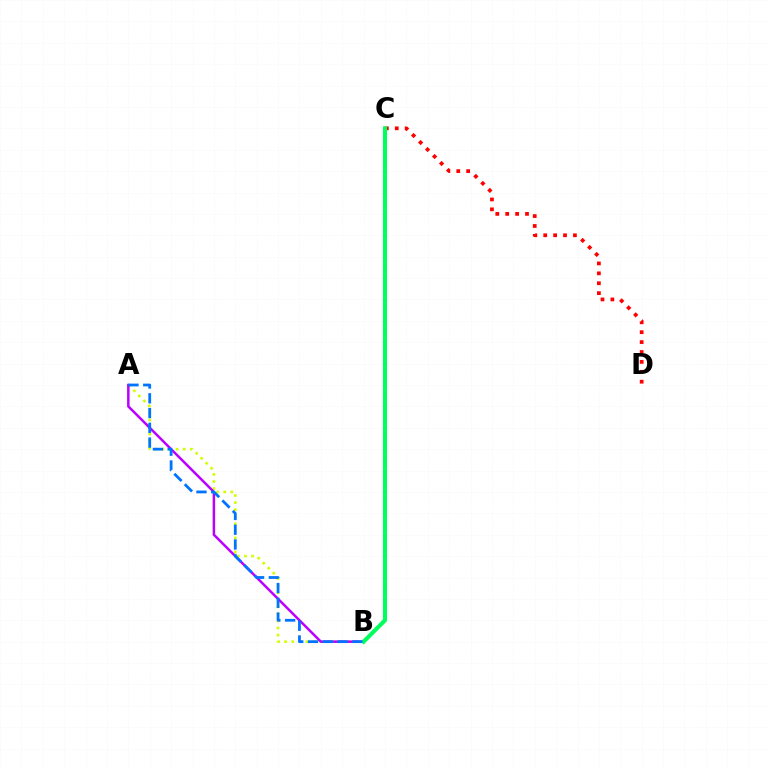{('A', 'B'): [{'color': '#d1ff00', 'line_style': 'dotted', 'thickness': 1.92}, {'color': '#b900ff', 'line_style': 'solid', 'thickness': 1.79}, {'color': '#0074ff', 'line_style': 'dashed', 'thickness': 2.01}], ('C', 'D'): [{'color': '#ff0000', 'line_style': 'dotted', 'thickness': 2.69}], ('B', 'C'): [{'color': '#00ff5c', 'line_style': 'solid', 'thickness': 2.94}]}